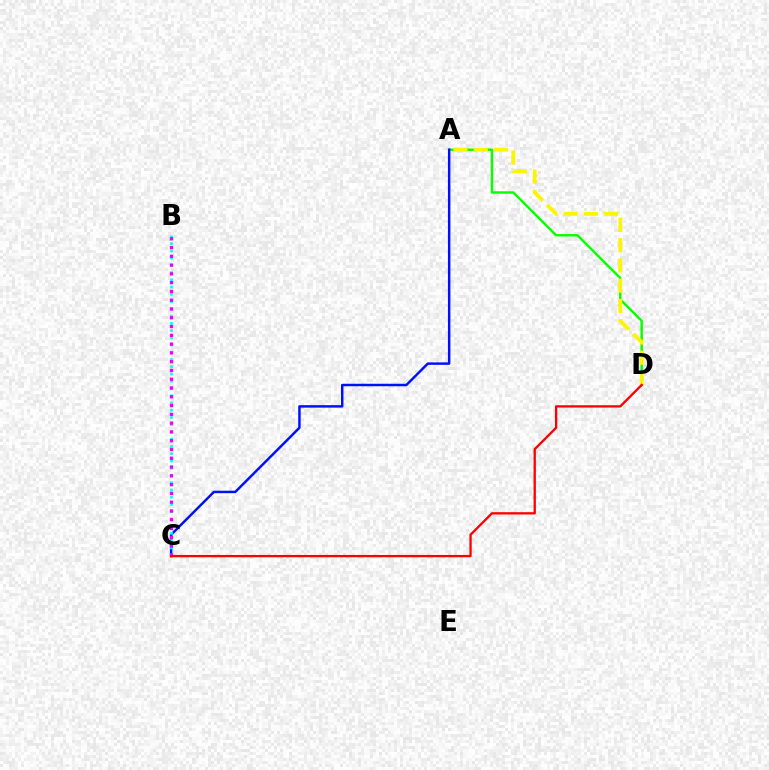{('A', 'D'): [{'color': '#08ff00', 'line_style': 'solid', 'thickness': 1.75}, {'color': '#fcf500', 'line_style': 'dashed', 'thickness': 2.75}], ('A', 'C'): [{'color': '#0010ff', 'line_style': 'solid', 'thickness': 1.78}], ('B', 'C'): [{'color': '#00fff6', 'line_style': 'dotted', 'thickness': 1.97}, {'color': '#ee00ff', 'line_style': 'dotted', 'thickness': 2.39}], ('C', 'D'): [{'color': '#ff0000', 'line_style': 'solid', 'thickness': 1.67}]}